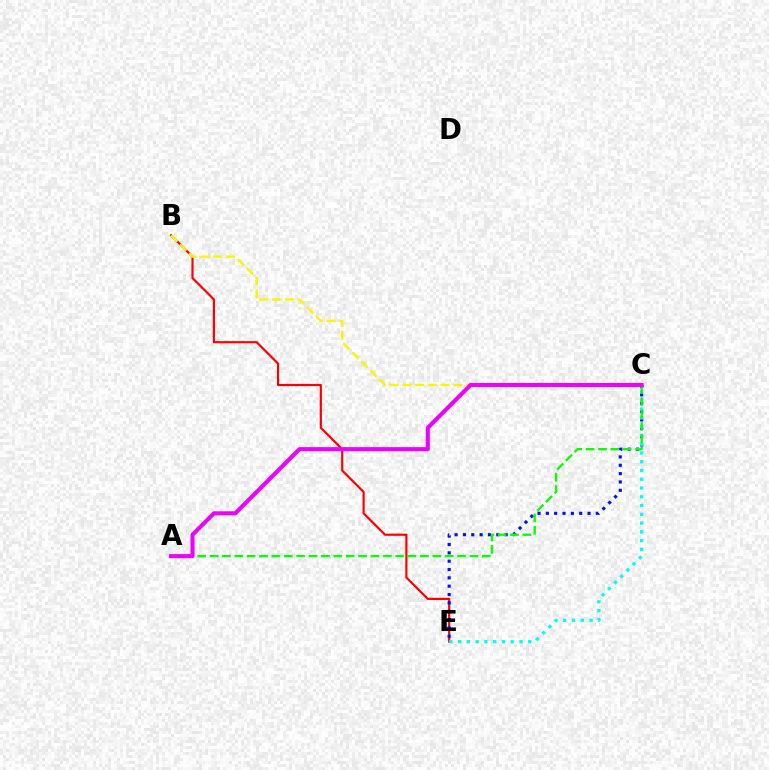{('B', 'E'): [{'color': '#ff0000', 'line_style': 'solid', 'thickness': 1.56}], ('C', 'E'): [{'color': '#0010ff', 'line_style': 'dotted', 'thickness': 2.27}, {'color': '#00fff6', 'line_style': 'dotted', 'thickness': 2.38}], ('B', 'C'): [{'color': '#fcf500', 'line_style': 'dashed', 'thickness': 1.73}], ('A', 'C'): [{'color': '#08ff00', 'line_style': 'dashed', 'thickness': 1.68}, {'color': '#ee00ff', 'line_style': 'solid', 'thickness': 2.93}]}